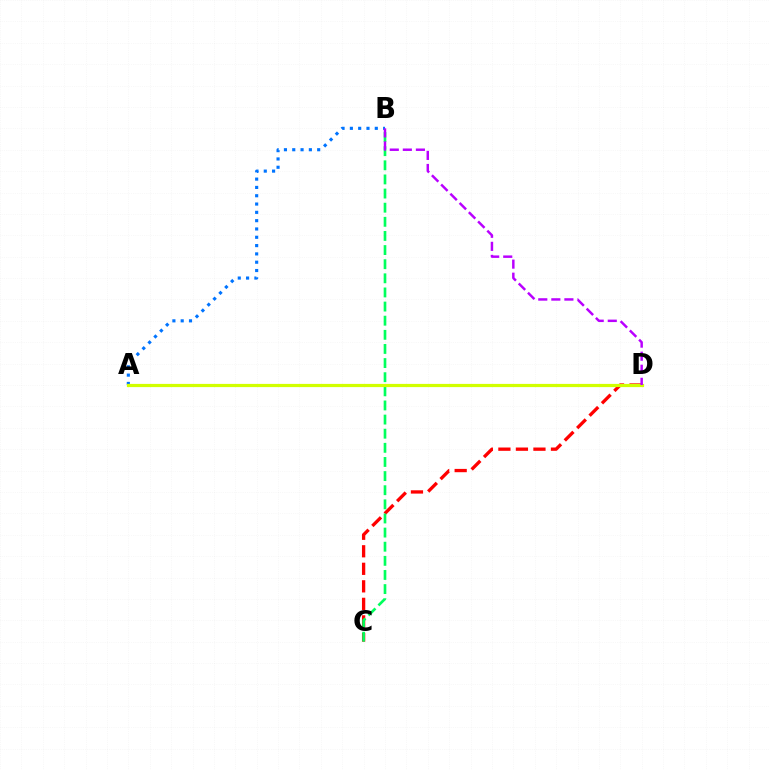{('C', 'D'): [{'color': '#ff0000', 'line_style': 'dashed', 'thickness': 2.38}], ('A', 'B'): [{'color': '#0074ff', 'line_style': 'dotted', 'thickness': 2.26}], ('B', 'C'): [{'color': '#00ff5c', 'line_style': 'dashed', 'thickness': 1.92}], ('A', 'D'): [{'color': '#d1ff00', 'line_style': 'solid', 'thickness': 2.31}], ('B', 'D'): [{'color': '#b900ff', 'line_style': 'dashed', 'thickness': 1.77}]}